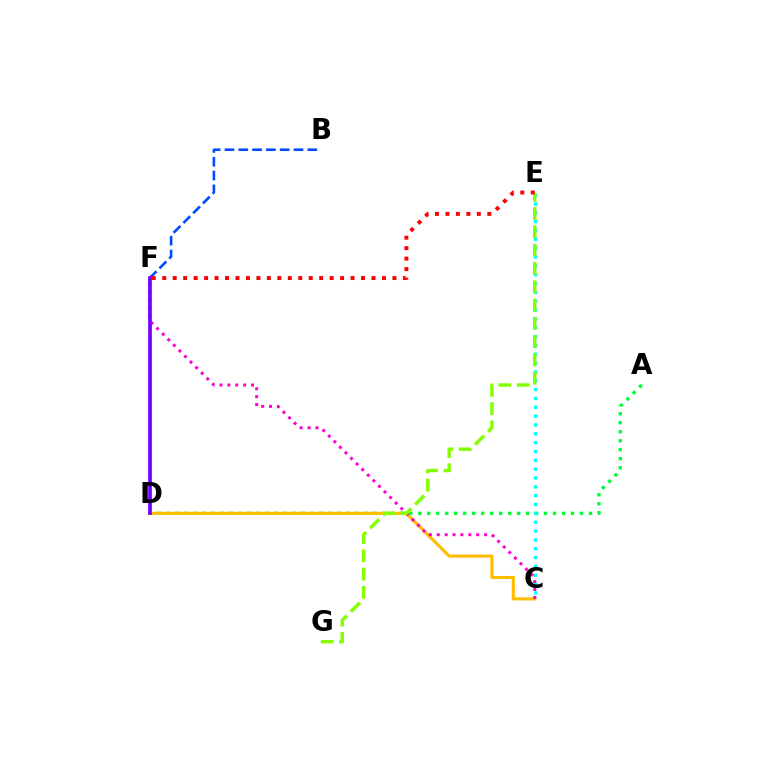{('A', 'D'): [{'color': '#00ff39', 'line_style': 'dotted', 'thickness': 2.44}], ('C', 'D'): [{'color': '#ffbd00', 'line_style': 'solid', 'thickness': 2.26}], ('C', 'E'): [{'color': '#00fff6', 'line_style': 'dotted', 'thickness': 2.4}], ('B', 'F'): [{'color': '#004bff', 'line_style': 'dashed', 'thickness': 1.88}], ('C', 'F'): [{'color': '#ff00cf', 'line_style': 'dotted', 'thickness': 2.14}], ('E', 'G'): [{'color': '#84ff00', 'line_style': 'dashed', 'thickness': 2.49}], ('E', 'F'): [{'color': '#ff0000', 'line_style': 'dotted', 'thickness': 2.84}], ('D', 'F'): [{'color': '#7200ff', 'line_style': 'solid', 'thickness': 2.66}]}